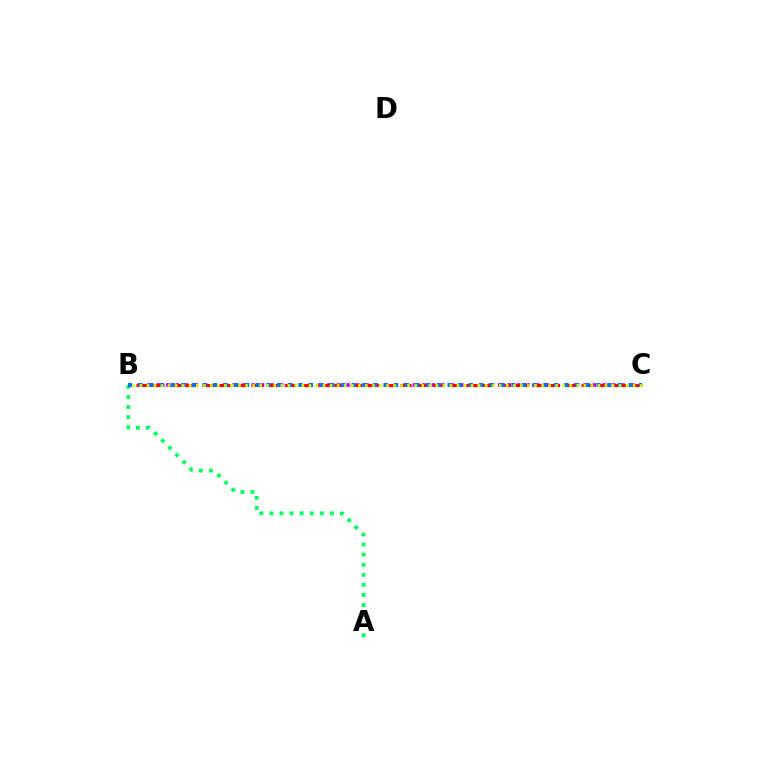{('A', 'B'): [{'color': '#00ff5c', 'line_style': 'dotted', 'thickness': 2.74}], ('B', 'C'): [{'color': '#b900ff', 'line_style': 'dotted', 'thickness': 2.58}, {'color': '#ff0000', 'line_style': 'dashed', 'thickness': 2.24}, {'color': '#0074ff', 'line_style': 'dotted', 'thickness': 2.89}, {'color': '#d1ff00', 'line_style': 'dotted', 'thickness': 1.91}]}